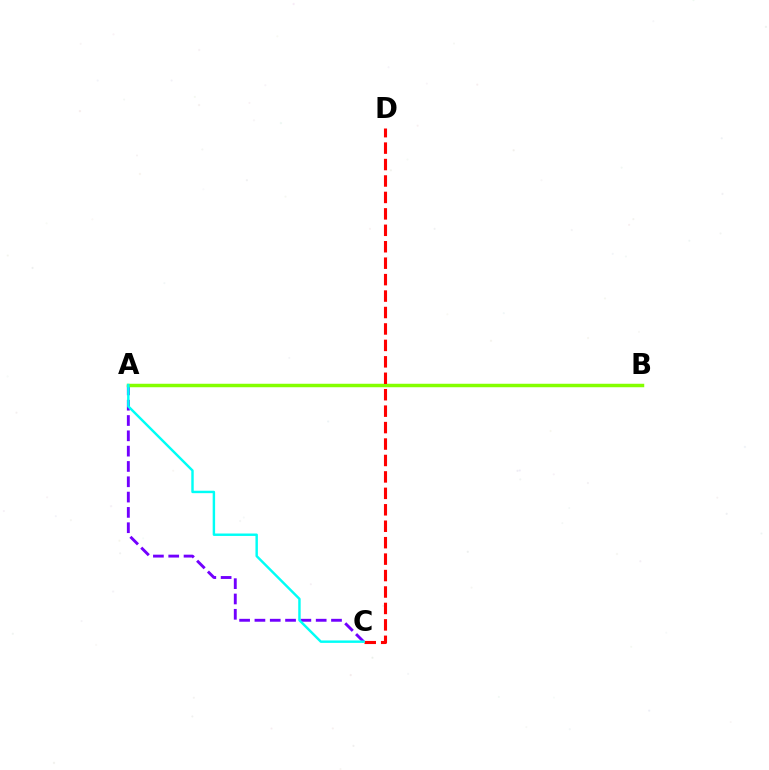{('A', 'C'): [{'color': '#7200ff', 'line_style': 'dashed', 'thickness': 2.08}, {'color': '#00fff6', 'line_style': 'solid', 'thickness': 1.75}], ('A', 'B'): [{'color': '#84ff00', 'line_style': 'solid', 'thickness': 2.5}], ('C', 'D'): [{'color': '#ff0000', 'line_style': 'dashed', 'thickness': 2.23}]}